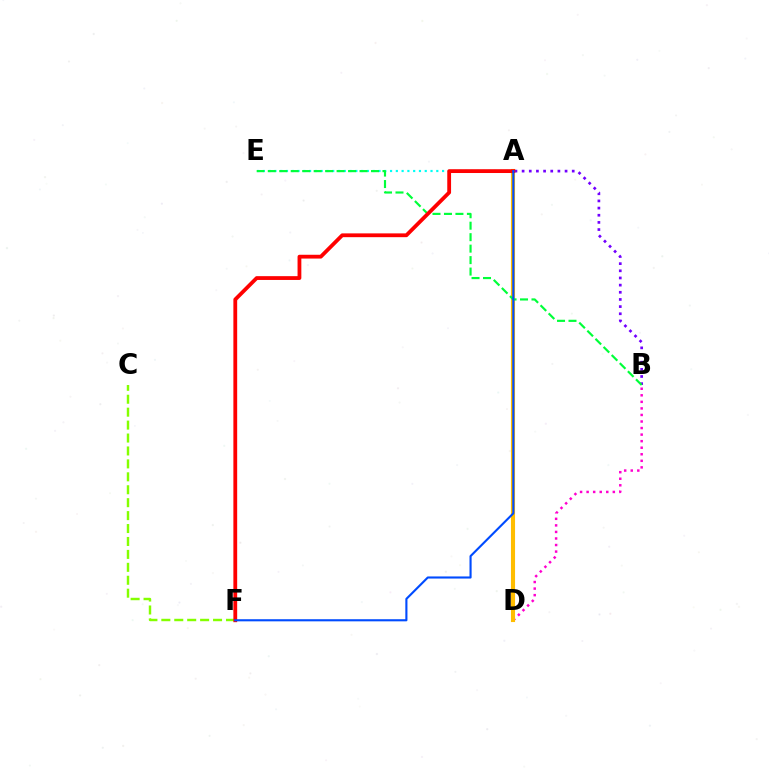{('B', 'D'): [{'color': '#ff00cf', 'line_style': 'dotted', 'thickness': 1.78}], ('A', 'E'): [{'color': '#00fff6', 'line_style': 'dotted', 'thickness': 1.57}], ('A', 'D'): [{'color': '#ffbd00', 'line_style': 'solid', 'thickness': 2.96}], ('A', 'B'): [{'color': '#7200ff', 'line_style': 'dotted', 'thickness': 1.95}], ('C', 'F'): [{'color': '#84ff00', 'line_style': 'dashed', 'thickness': 1.76}], ('B', 'E'): [{'color': '#00ff39', 'line_style': 'dashed', 'thickness': 1.56}], ('A', 'F'): [{'color': '#ff0000', 'line_style': 'solid', 'thickness': 2.73}, {'color': '#004bff', 'line_style': 'solid', 'thickness': 1.53}]}